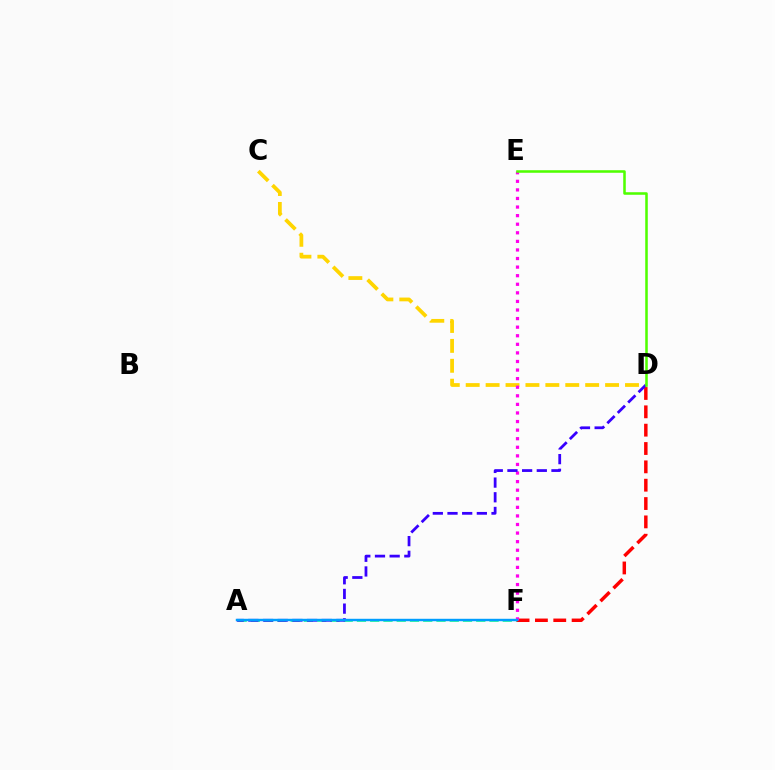{('A', 'F'): [{'color': '#00ff86', 'line_style': 'dashed', 'thickness': 1.8}, {'color': '#009eff', 'line_style': 'solid', 'thickness': 1.74}], ('C', 'D'): [{'color': '#ffd500', 'line_style': 'dashed', 'thickness': 2.71}], ('D', 'F'): [{'color': '#ff0000', 'line_style': 'dashed', 'thickness': 2.49}], ('E', 'F'): [{'color': '#ff00ed', 'line_style': 'dotted', 'thickness': 2.33}], ('A', 'D'): [{'color': '#3700ff', 'line_style': 'dashed', 'thickness': 1.99}], ('D', 'E'): [{'color': '#4fff00', 'line_style': 'solid', 'thickness': 1.83}]}